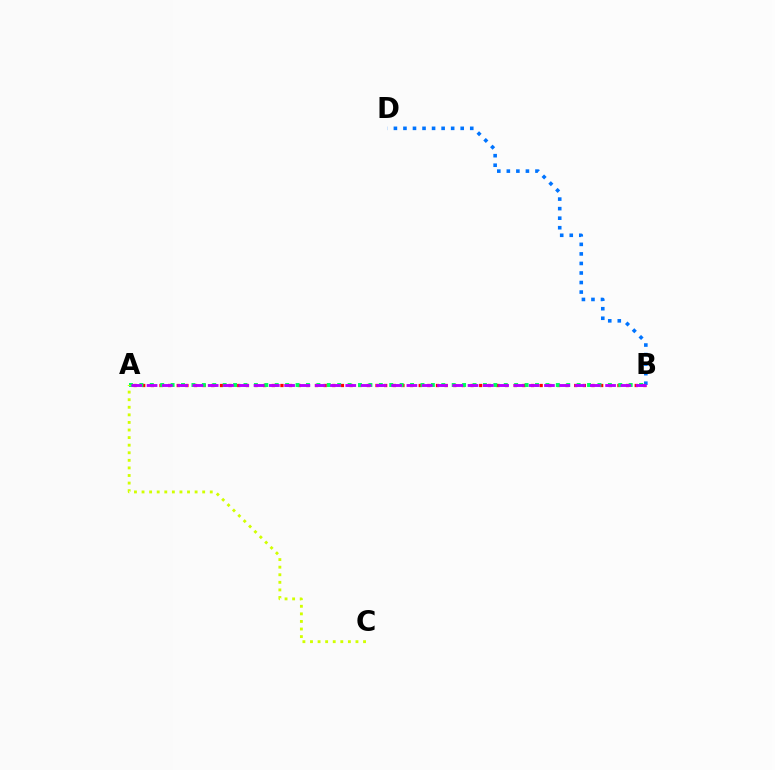{('A', 'B'): [{'color': '#ff0000', 'line_style': 'dotted', 'thickness': 2.35}, {'color': '#00ff5c', 'line_style': 'dotted', 'thickness': 2.83}, {'color': '#b900ff', 'line_style': 'dashed', 'thickness': 2.08}], ('B', 'D'): [{'color': '#0074ff', 'line_style': 'dotted', 'thickness': 2.59}], ('A', 'C'): [{'color': '#d1ff00', 'line_style': 'dotted', 'thickness': 2.06}]}